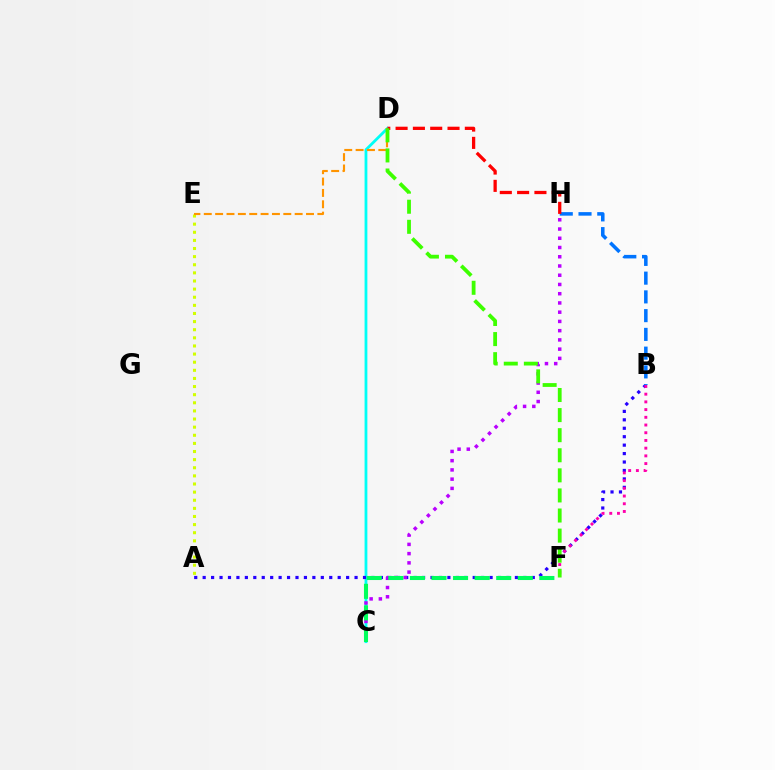{('C', 'D'): [{'color': '#00fff6', 'line_style': 'solid', 'thickness': 2.01}], ('A', 'B'): [{'color': '#2500ff', 'line_style': 'dotted', 'thickness': 2.29}], ('B', 'F'): [{'color': '#ff00ac', 'line_style': 'dotted', 'thickness': 2.1}], ('A', 'E'): [{'color': '#d1ff00', 'line_style': 'dotted', 'thickness': 2.21}], ('B', 'H'): [{'color': '#0074ff', 'line_style': 'dashed', 'thickness': 2.55}], ('D', 'E'): [{'color': '#ff9400', 'line_style': 'dashed', 'thickness': 1.54}], ('D', 'H'): [{'color': '#ff0000', 'line_style': 'dashed', 'thickness': 2.35}], ('C', 'H'): [{'color': '#b900ff', 'line_style': 'dotted', 'thickness': 2.51}], ('D', 'F'): [{'color': '#3dff00', 'line_style': 'dashed', 'thickness': 2.73}], ('C', 'F'): [{'color': '#00ff5c', 'line_style': 'dashed', 'thickness': 2.93}]}